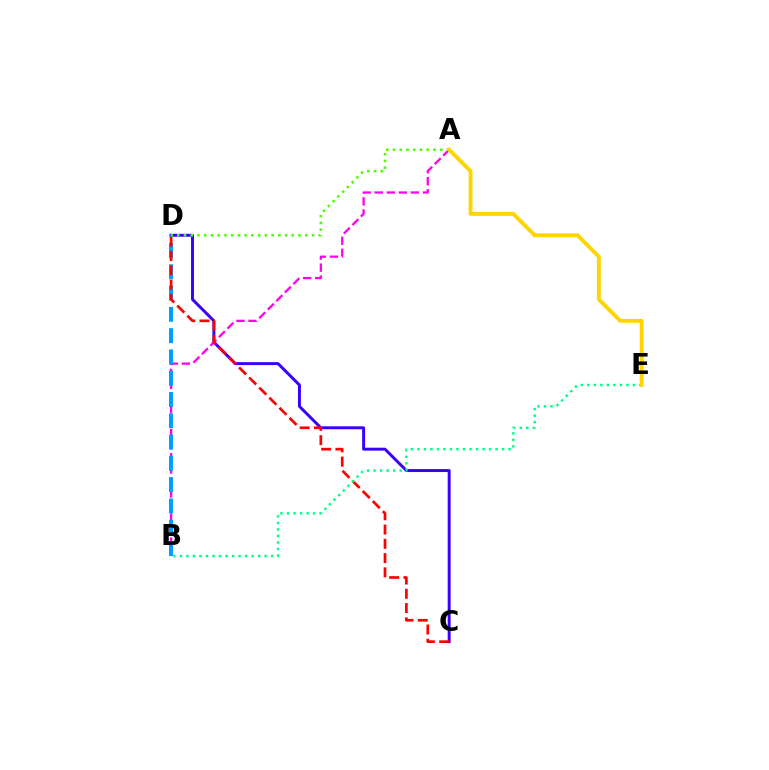{('C', 'D'): [{'color': '#3700ff', 'line_style': 'solid', 'thickness': 2.12}, {'color': '#ff0000', 'line_style': 'dashed', 'thickness': 1.94}], ('A', 'B'): [{'color': '#ff00ed', 'line_style': 'dashed', 'thickness': 1.64}], ('B', 'D'): [{'color': '#009eff', 'line_style': 'dashed', 'thickness': 2.89}], ('A', 'D'): [{'color': '#4fff00', 'line_style': 'dotted', 'thickness': 1.83}], ('B', 'E'): [{'color': '#00ff86', 'line_style': 'dotted', 'thickness': 1.77}], ('A', 'E'): [{'color': '#ffd500', 'line_style': 'solid', 'thickness': 2.79}]}